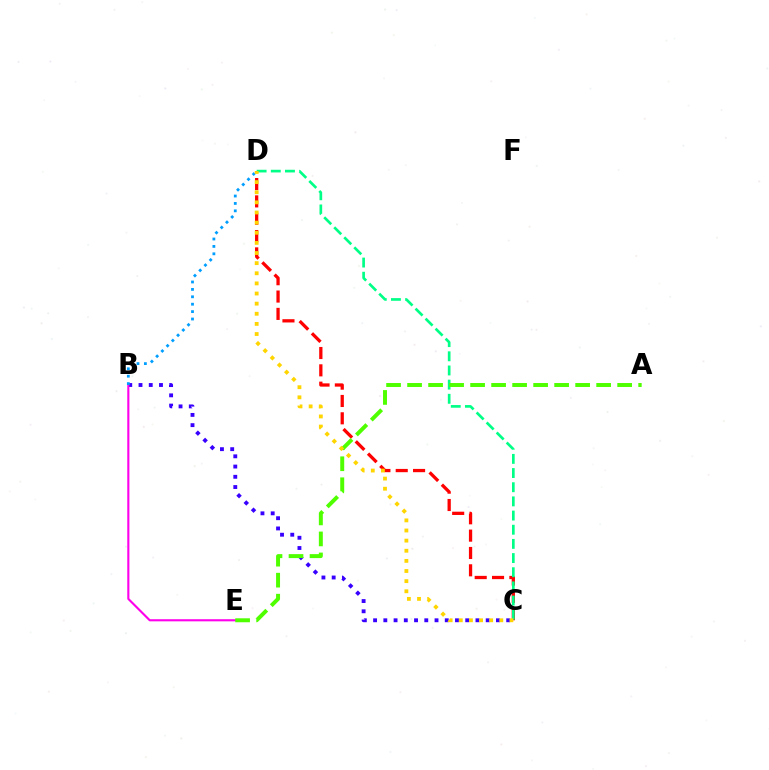{('C', 'D'): [{'color': '#ff0000', 'line_style': 'dashed', 'thickness': 2.36}, {'color': '#00ff86', 'line_style': 'dashed', 'thickness': 1.92}, {'color': '#ffd500', 'line_style': 'dotted', 'thickness': 2.75}], ('B', 'C'): [{'color': '#3700ff', 'line_style': 'dotted', 'thickness': 2.78}], ('B', 'E'): [{'color': '#ff00ed', 'line_style': 'solid', 'thickness': 1.53}], ('A', 'E'): [{'color': '#4fff00', 'line_style': 'dashed', 'thickness': 2.85}], ('B', 'D'): [{'color': '#009eff', 'line_style': 'dotted', 'thickness': 2.01}]}